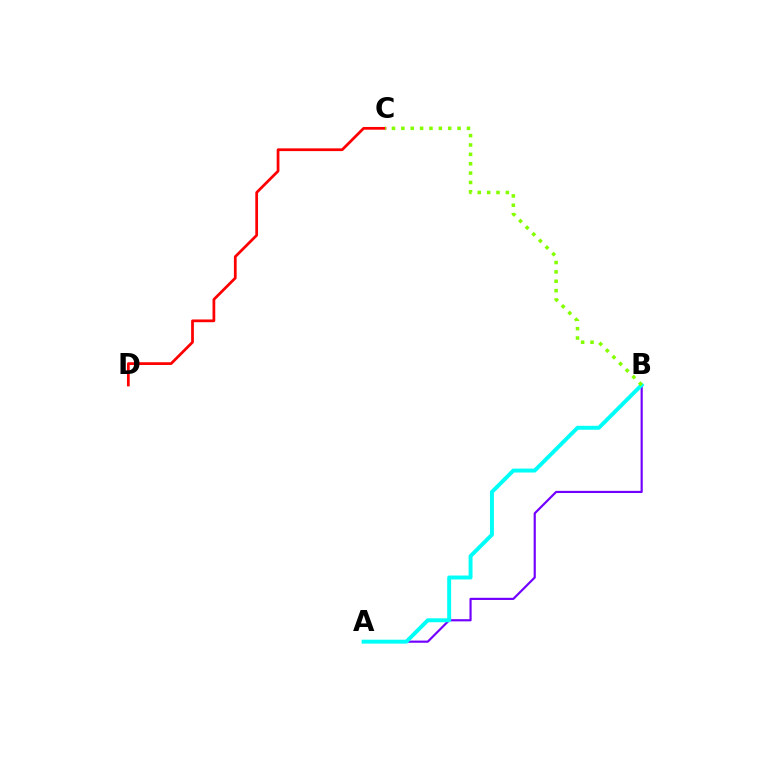{('C', 'D'): [{'color': '#ff0000', 'line_style': 'solid', 'thickness': 1.97}], ('A', 'B'): [{'color': '#7200ff', 'line_style': 'solid', 'thickness': 1.57}, {'color': '#00fff6', 'line_style': 'solid', 'thickness': 2.83}], ('B', 'C'): [{'color': '#84ff00', 'line_style': 'dotted', 'thickness': 2.55}]}